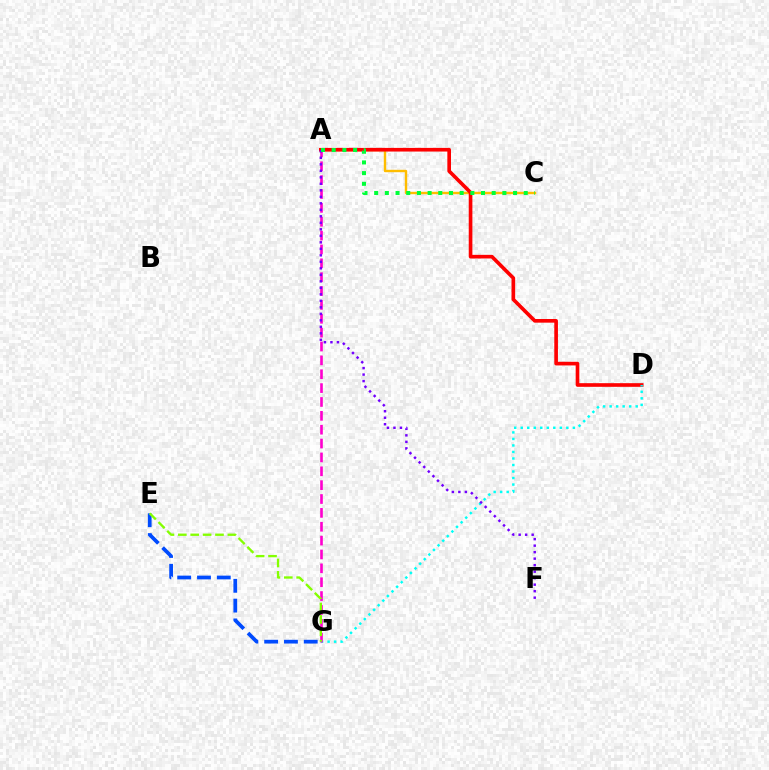{('A', 'C'): [{'color': '#ffbd00', 'line_style': 'solid', 'thickness': 1.73}, {'color': '#00ff39', 'line_style': 'dotted', 'thickness': 2.9}], ('A', 'D'): [{'color': '#ff0000', 'line_style': 'solid', 'thickness': 2.63}], ('D', 'G'): [{'color': '#00fff6', 'line_style': 'dotted', 'thickness': 1.77}], ('A', 'G'): [{'color': '#ff00cf', 'line_style': 'dashed', 'thickness': 1.88}], ('E', 'G'): [{'color': '#004bff', 'line_style': 'dashed', 'thickness': 2.69}, {'color': '#84ff00', 'line_style': 'dashed', 'thickness': 1.68}], ('A', 'F'): [{'color': '#7200ff', 'line_style': 'dotted', 'thickness': 1.77}]}